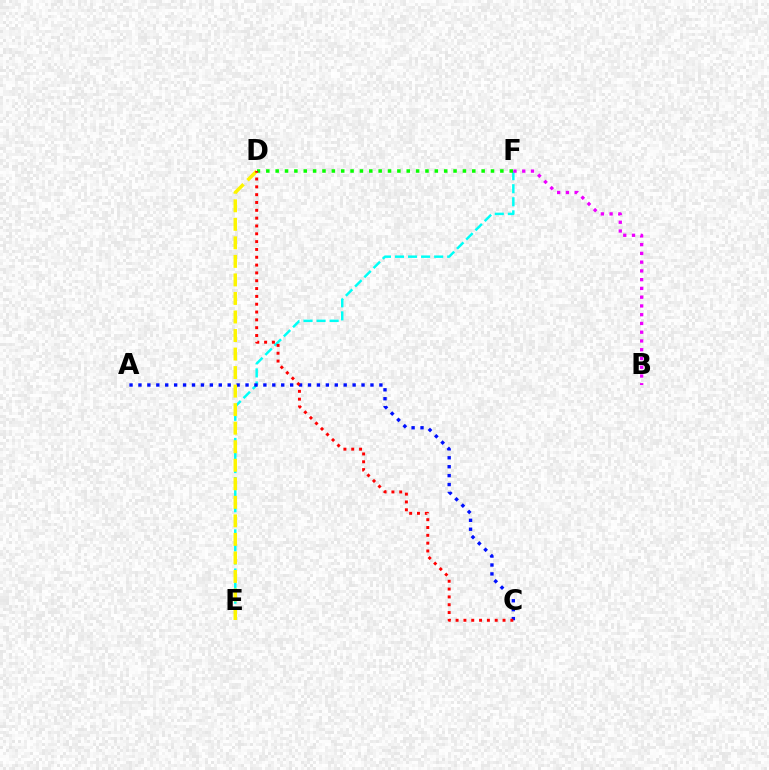{('E', 'F'): [{'color': '#00fff6', 'line_style': 'dashed', 'thickness': 1.77}], ('B', 'F'): [{'color': '#ee00ff', 'line_style': 'dotted', 'thickness': 2.38}], ('A', 'C'): [{'color': '#0010ff', 'line_style': 'dotted', 'thickness': 2.42}], ('D', 'F'): [{'color': '#08ff00', 'line_style': 'dotted', 'thickness': 2.54}], ('D', 'E'): [{'color': '#fcf500', 'line_style': 'dashed', 'thickness': 2.52}], ('C', 'D'): [{'color': '#ff0000', 'line_style': 'dotted', 'thickness': 2.13}]}